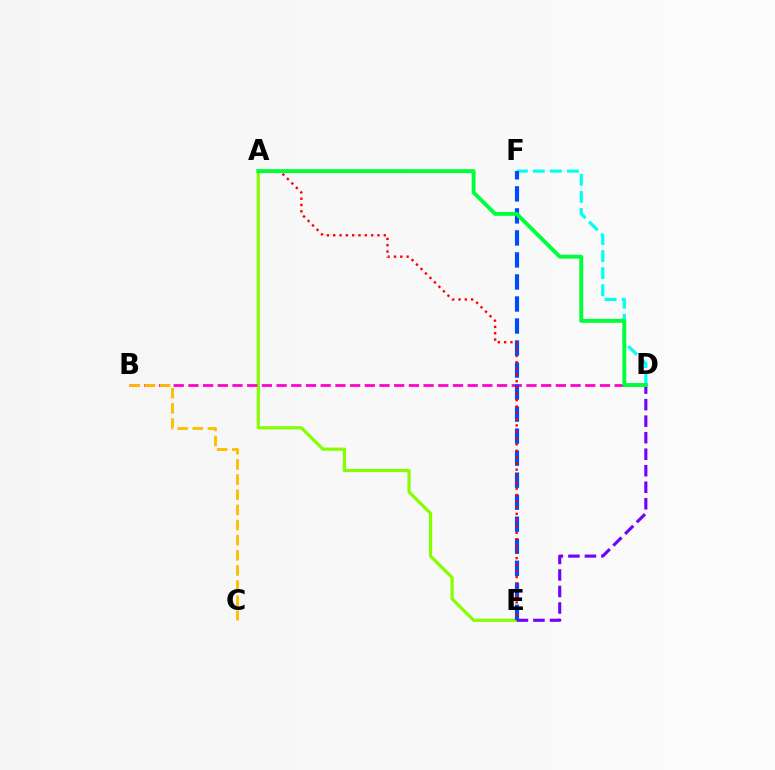{('A', 'E'): [{'color': '#84ff00', 'line_style': 'solid', 'thickness': 2.3}, {'color': '#ff0000', 'line_style': 'dotted', 'thickness': 1.72}], ('B', 'D'): [{'color': '#ff00cf', 'line_style': 'dashed', 'thickness': 2.0}], ('B', 'C'): [{'color': '#ffbd00', 'line_style': 'dashed', 'thickness': 2.06}], ('D', 'E'): [{'color': '#7200ff', 'line_style': 'dashed', 'thickness': 2.24}], ('D', 'F'): [{'color': '#00fff6', 'line_style': 'dashed', 'thickness': 2.32}], ('E', 'F'): [{'color': '#004bff', 'line_style': 'dashed', 'thickness': 2.99}], ('A', 'D'): [{'color': '#00ff39', 'line_style': 'solid', 'thickness': 2.81}]}